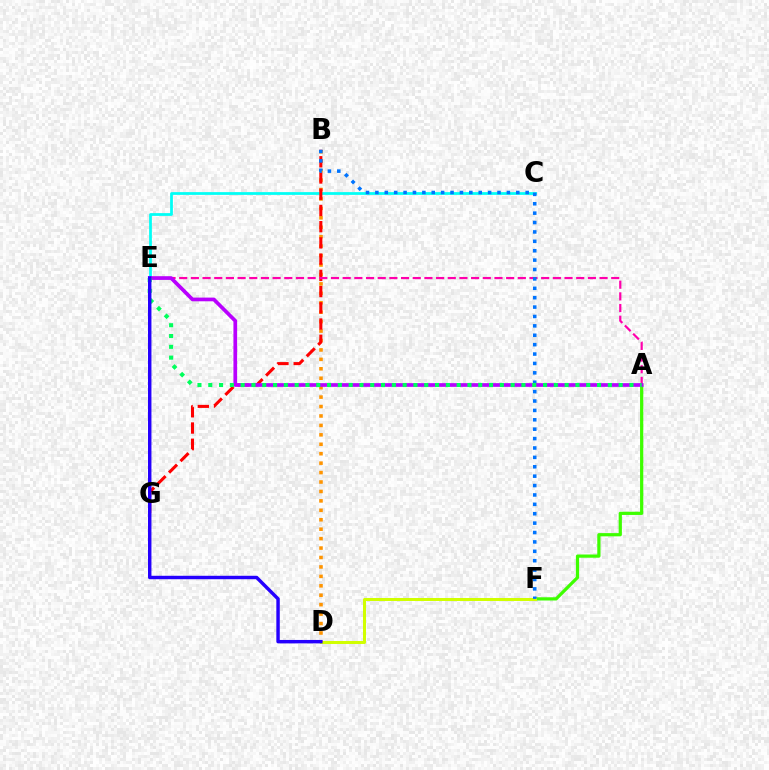{('A', 'F'): [{'color': '#3dff00', 'line_style': 'solid', 'thickness': 2.32}], ('D', 'F'): [{'color': '#d1ff00', 'line_style': 'solid', 'thickness': 2.17}], ('C', 'E'): [{'color': '#00fff6', 'line_style': 'solid', 'thickness': 1.98}], ('B', 'D'): [{'color': '#ff9400', 'line_style': 'dotted', 'thickness': 2.56}], ('B', 'G'): [{'color': '#ff0000', 'line_style': 'dashed', 'thickness': 2.2}], ('A', 'E'): [{'color': '#ff00ac', 'line_style': 'dashed', 'thickness': 1.59}, {'color': '#b900ff', 'line_style': 'solid', 'thickness': 2.67}, {'color': '#00ff5c', 'line_style': 'dotted', 'thickness': 2.93}], ('B', 'F'): [{'color': '#0074ff', 'line_style': 'dotted', 'thickness': 2.55}], ('D', 'E'): [{'color': '#2500ff', 'line_style': 'solid', 'thickness': 2.47}]}